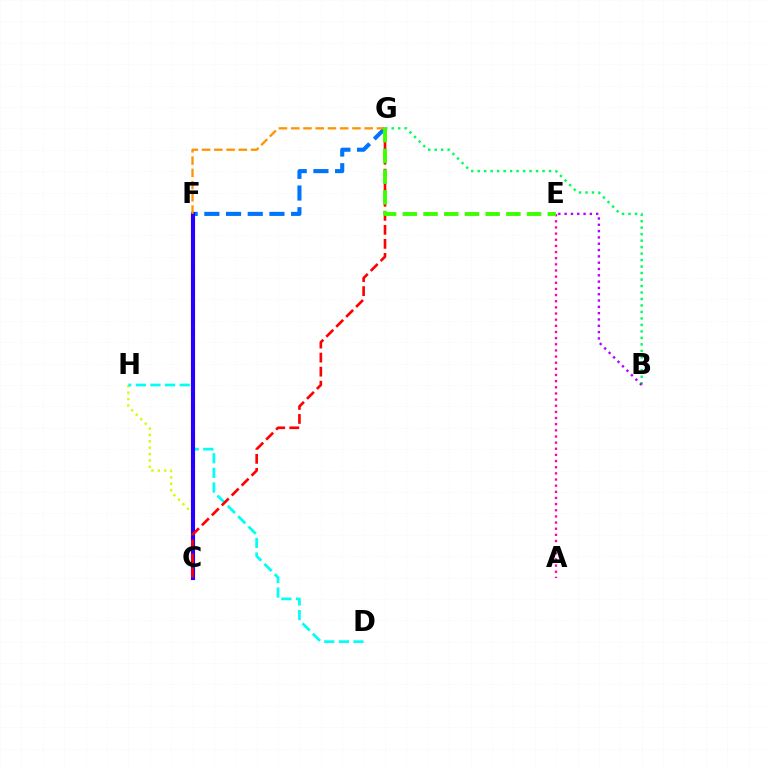{('F', 'G'): [{'color': '#0074ff', 'line_style': 'dashed', 'thickness': 2.95}, {'color': '#ff9400', 'line_style': 'dashed', 'thickness': 1.66}], ('B', 'G'): [{'color': '#00ff5c', 'line_style': 'dotted', 'thickness': 1.76}], ('C', 'H'): [{'color': '#d1ff00', 'line_style': 'dotted', 'thickness': 1.74}], ('D', 'H'): [{'color': '#00fff6', 'line_style': 'dashed', 'thickness': 1.99}], ('C', 'F'): [{'color': '#2500ff', 'line_style': 'solid', 'thickness': 2.97}], ('C', 'G'): [{'color': '#ff0000', 'line_style': 'dashed', 'thickness': 1.91}], ('A', 'E'): [{'color': '#ff00ac', 'line_style': 'dotted', 'thickness': 1.67}], ('E', 'G'): [{'color': '#3dff00', 'line_style': 'dashed', 'thickness': 2.81}], ('B', 'E'): [{'color': '#b900ff', 'line_style': 'dotted', 'thickness': 1.71}]}